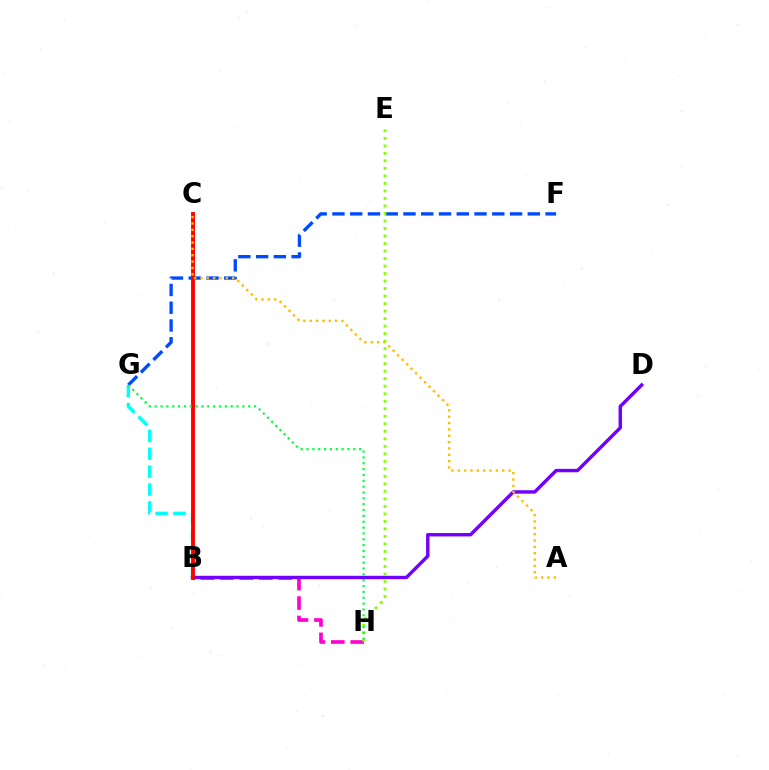{('B', 'G'): [{'color': '#00fff6', 'line_style': 'dashed', 'thickness': 2.43}], ('F', 'G'): [{'color': '#004bff', 'line_style': 'dashed', 'thickness': 2.41}], ('B', 'H'): [{'color': '#ff00cf', 'line_style': 'dashed', 'thickness': 2.64}], ('B', 'D'): [{'color': '#7200ff', 'line_style': 'solid', 'thickness': 2.46}], ('B', 'C'): [{'color': '#ff0000', 'line_style': 'solid', 'thickness': 2.8}], ('A', 'C'): [{'color': '#ffbd00', 'line_style': 'dotted', 'thickness': 1.73}], ('E', 'H'): [{'color': '#84ff00', 'line_style': 'dotted', 'thickness': 2.04}], ('G', 'H'): [{'color': '#00ff39', 'line_style': 'dotted', 'thickness': 1.59}]}